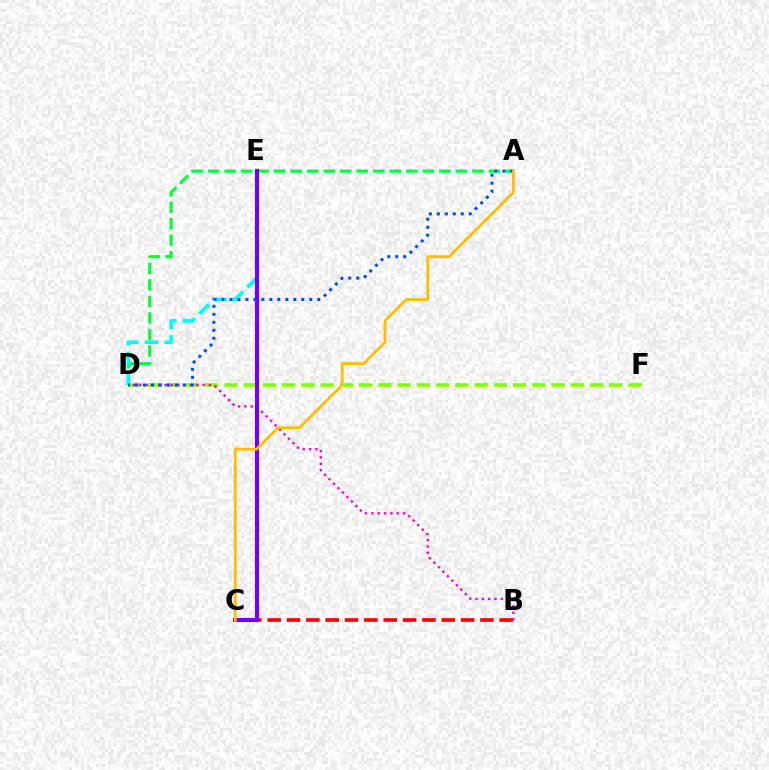{('B', 'C'): [{'color': '#ff0000', 'line_style': 'dashed', 'thickness': 2.63}], ('D', 'F'): [{'color': '#84ff00', 'line_style': 'dashed', 'thickness': 2.61}], ('A', 'D'): [{'color': '#00ff39', 'line_style': 'dashed', 'thickness': 2.24}, {'color': '#004bff', 'line_style': 'dotted', 'thickness': 2.17}], ('D', 'E'): [{'color': '#00fff6', 'line_style': 'dashed', 'thickness': 2.68}], ('B', 'D'): [{'color': '#ff00cf', 'line_style': 'dotted', 'thickness': 1.72}], ('C', 'E'): [{'color': '#7200ff', 'line_style': 'solid', 'thickness': 2.97}], ('A', 'C'): [{'color': '#ffbd00', 'line_style': 'solid', 'thickness': 2.0}]}